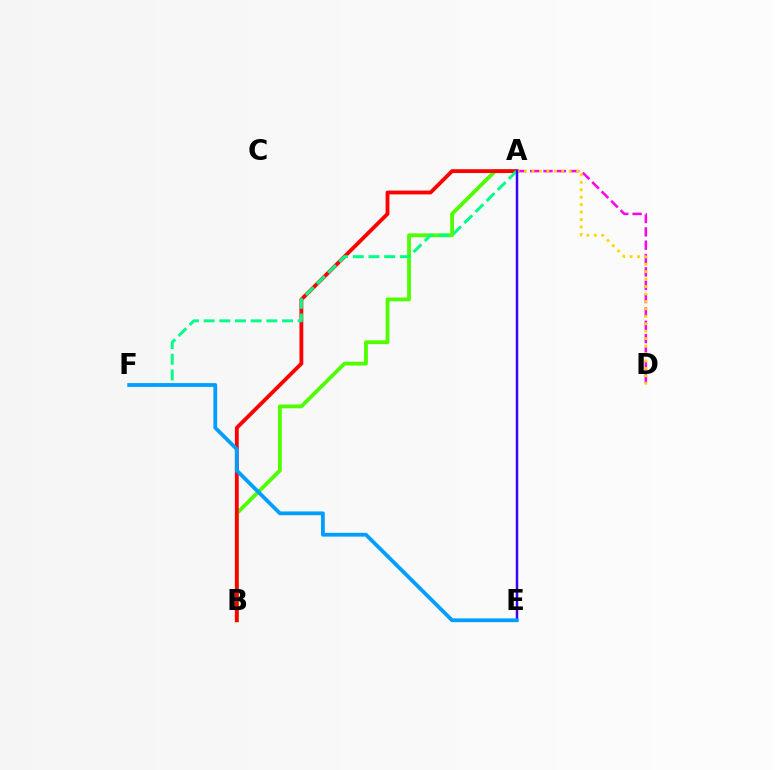{('A', 'B'): [{'color': '#4fff00', 'line_style': 'solid', 'thickness': 2.75}, {'color': '#ff0000', 'line_style': 'solid', 'thickness': 2.76}], ('A', 'D'): [{'color': '#ff00ed', 'line_style': 'dashed', 'thickness': 1.81}, {'color': '#ffd500', 'line_style': 'dotted', 'thickness': 2.02}], ('A', 'F'): [{'color': '#00ff86', 'line_style': 'dashed', 'thickness': 2.13}], ('A', 'E'): [{'color': '#3700ff', 'line_style': 'solid', 'thickness': 1.79}], ('E', 'F'): [{'color': '#009eff', 'line_style': 'solid', 'thickness': 2.73}]}